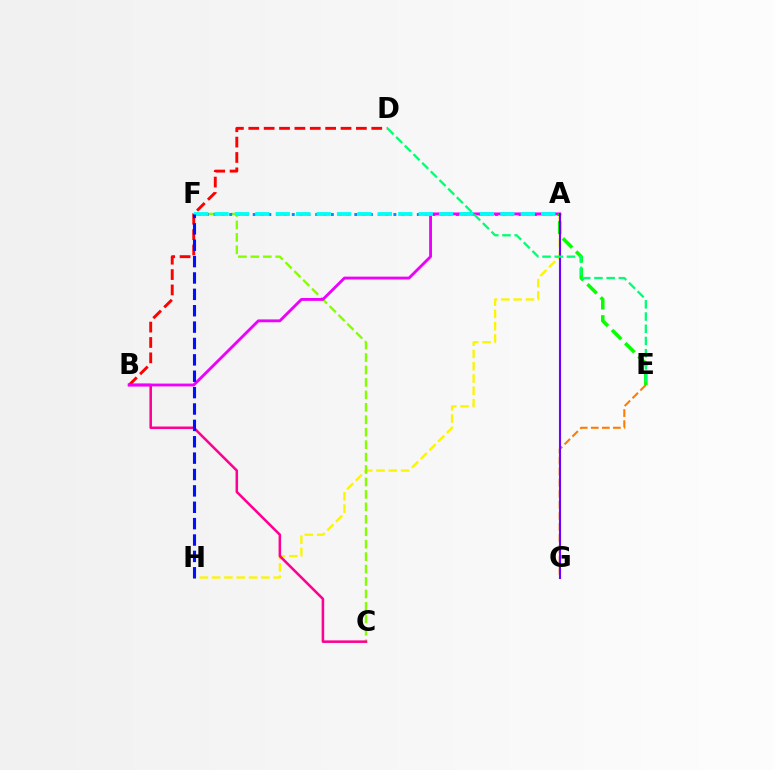{('A', 'H'): [{'color': '#fcf500', 'line_style': 'dashed', 'thickness': 1.67}], ('B', 'D'): [{'color': '#ff0000', 'line_style': 'dashed', 'thickness': 2.09}], ('C', 'F'): [{'color': '#84ff00', 'line_style': 'dashed', 'thickness': 1.69}], ('B', 'C'): [{'color': '#ff0094', 'line_style': 'solid', 'thickness': 1.84}], ('A', 'F'): [{'color': '#008cff', 'line_style': 'dotted', 'thickness': 2.12}, {'color': '#00fff6', 'line_style': 'dashed', 'thickness': 2.77}], ('A', 'B'): [{'color': '#ee00ff', 'line_style': 'solid', 'thickness': 2.05}], ('A', 'E'): [{'color': '#08ff00', 'line_style': 'dashed', 'thickness': 2.54}], ('E', 'G'): [{'color': '#ff7c00', 'line_style': 'dashed', 'thickness': 1.5}], ('A', 'G'): [{'color': '#7200ff', 'line_style': 'solid', 'thickness': 1.52}], ('F', 'H'): [{'color': '#0010ff', 'line_style': 'dashed', 'thickness': 2.22}], ('D', 'E'): [{'color': '#00ff74', 'line_style': 'dashed', 'thickness': 1.66}]}